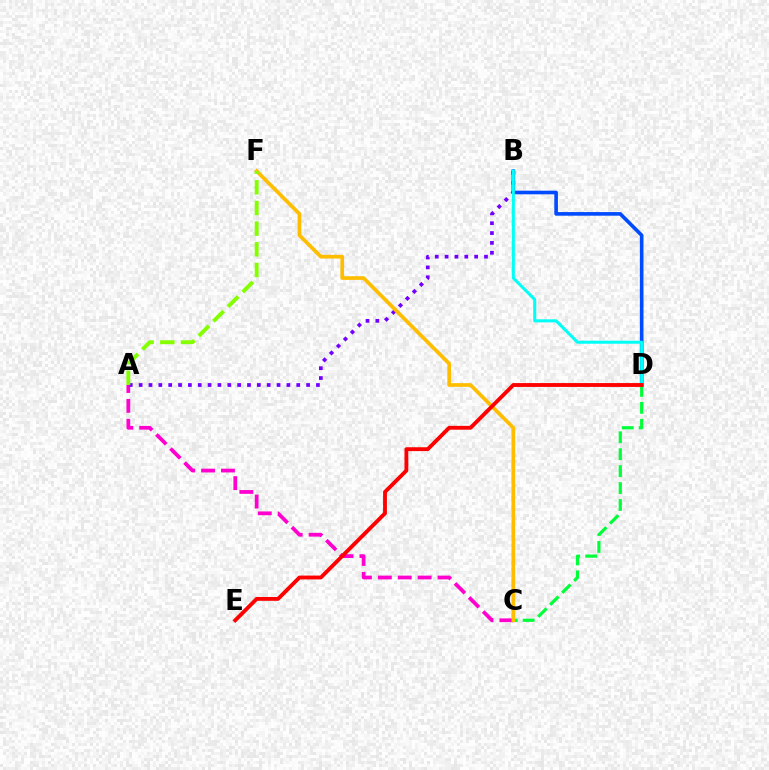{('C', 'D'): [{'color': '#00ff39', 'line_style': 'dashed', 'thickness': 2.3}], ('B', 'D'): [{'color': '#004bff', 'line_style': 'solid', 'thickness': 2.61}, {'color': '#00fff6', 'line_style': 'solid', 'thickness': 2.19}], ('A', 'C'): [{'color': '#ff00cf', 'line_style': 'dashed', 'thickness': 2.7}], ('A', 'B'): [{'color': '#7200ff', 'line_style': 'dotted', 'thickness': 2.68}], ('C', 'F'): [{'color': '#ffbd00', 'line_style': 'solid', 'thickness': 2.66}], ('A', 'F'): [{'color': '#84ff00', 'line_style': 'dashed', 'thickness': 2.81}], ('D', 'E'): [{'color': '#ff0000', 'line_style': 'solid', 'thickness': 2.77}]}